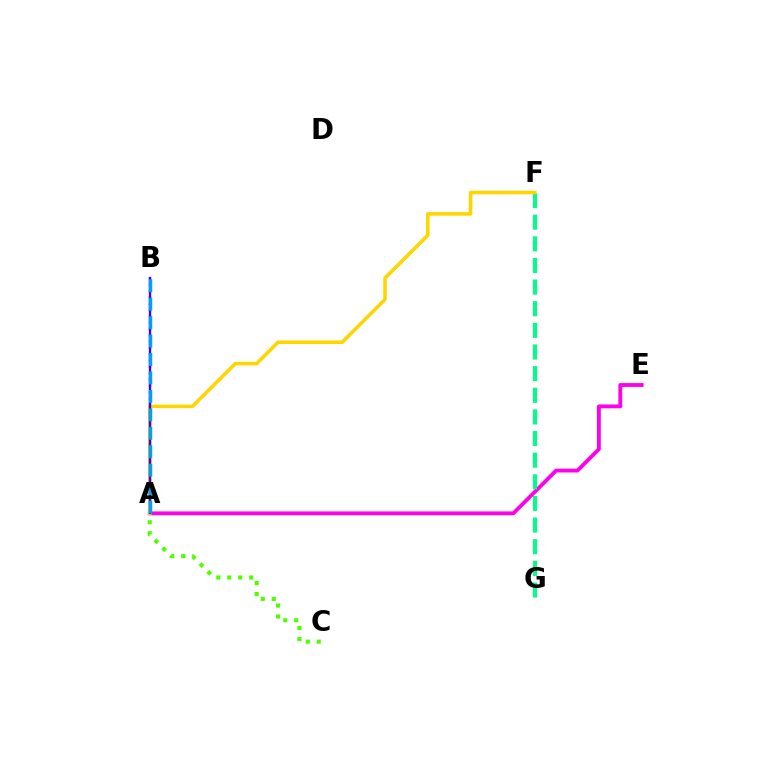{('A', 'E'): [{'color': '#ff00ed', 'line_style': 'solid', 'thickness': 2.76}], ('F', 'G'): [{'color': '#00ff86', 'line_style': 'dashed', 'thickness': 2.94}], ('A', 'B'): [{'color': '#ff0000', 'line_style': 'dotted', 'thickness': 1.71}, {'color': '#3700ff', 'line_style': 'solid', 'thickness': 1.66}, {'color': '#009eff', 'line_style': 'dashed', 'thickness': 2.51}], ('A', 'F'): [{'color': '#ffd500', 'line_style': 'solid', 'thickness': 2.55}], ('A', 'C'): [{'color': '#4fff00', 'line_style': 'dotted', 'thickness': 2.98}]}